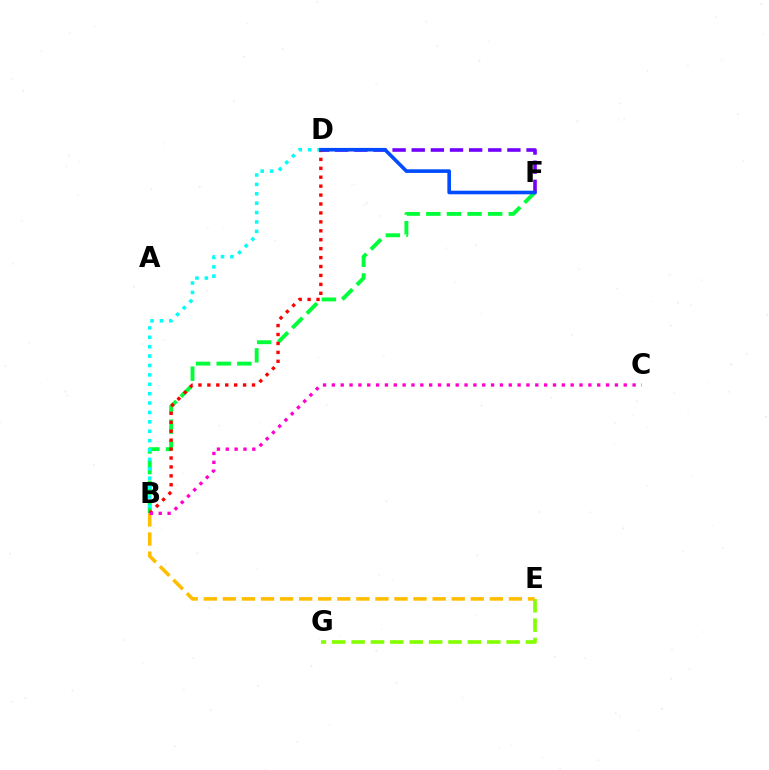{('B', 'F'): [{'color': '#00ff39', 'line_style': 'dashed', 'thickness': 2.8}], ('B', 'D'): [{'color': '#00fff6', 'line_style': 'dotted', 'thickness': 2.55}, {'color': '#ff0000', 'line_style': 'dotted', 'thickness': 2.43}], ('E', 'G'): [{'color': '#84ff00', 'line_style': 'dashed', 'thickness': 2.63}], ('D', 'F'): [{'color': '#7200ff', 'line_style': 'dashed', 'thickness': 2.6}, {'color': '#004bff', 'line_style': 'solid', 'thickness': 2.59}], ('B', 'E'): [{'color': '#ffbd00', 'line_style': 'dashed', 'thickness': 2.59}], ('B', 'C'): [{'color': '#ff00cf', 'line_style': 'dotted', 'thickness': 2.4}]}